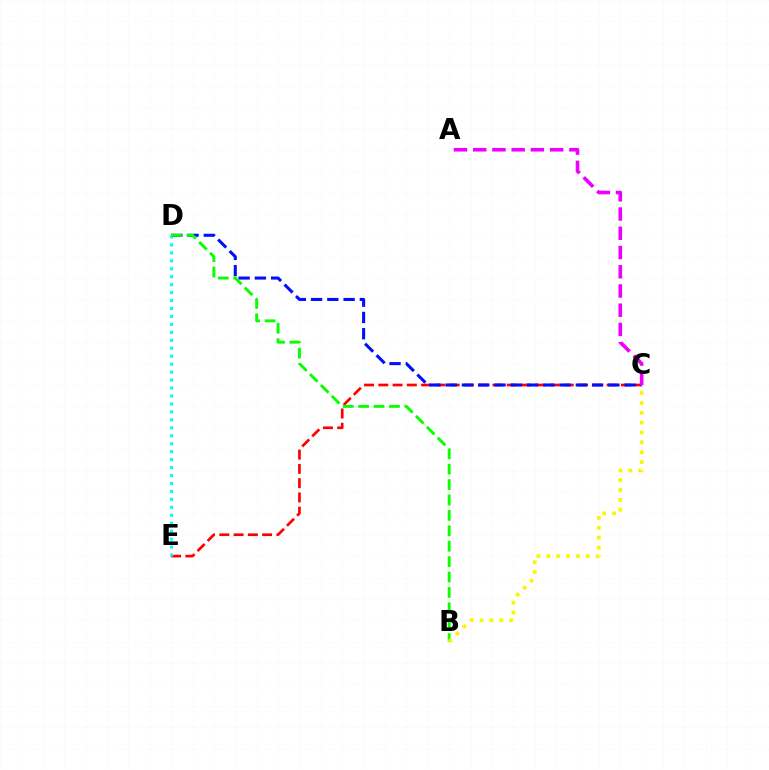{('C', 'E'): [{'color': '#ff0000', 'line_style': 'dashed', 'thickness': 1.94}], ('C', 'D'): [{'color': '#0010ff', 'line_style': 'dashed', 'thickness': 2.21}], ('D', 'E'): [{'color': '#00fff6', 'line_style': 'dotted', 'thickness': 2.16}], ('A', 'C'): [{'color': '#ee00ff', 'line_style': 'dashed', 'thickness': 2.61}], ('B', 'D'): [{'color': '#08ff00', 'line_style': 'dashed', 'thickness': 2.09}], ('B', 'C'): [{'color': '#fcf500', 'line_style': 'dotted', 'thickness': 2.68}]}